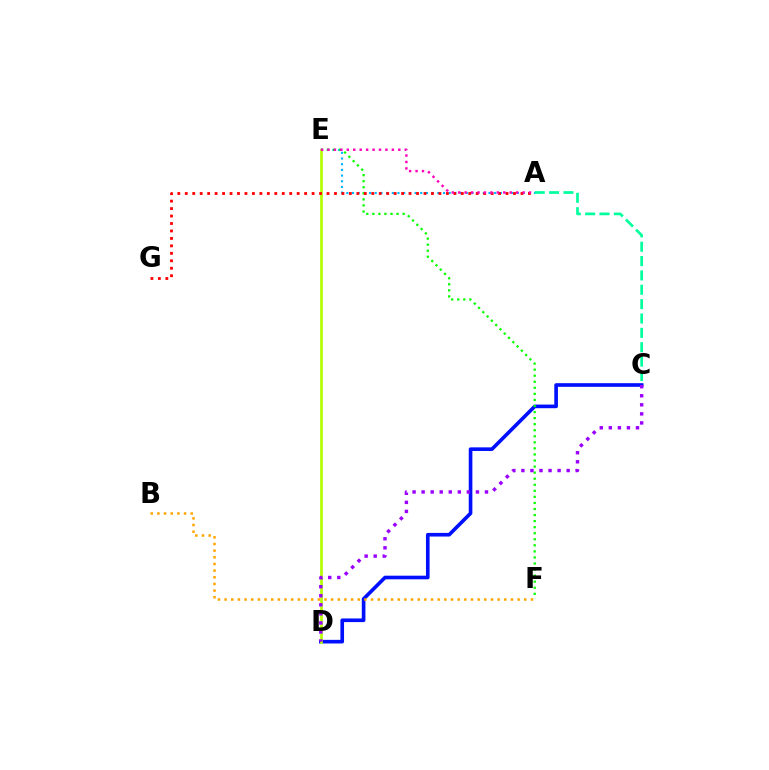{('C', 'D'): [{'color': '#0010ff', 'line_style': 'solid', 'thickness': 2.62}, {'color': '#9b00ff', 'line_style': 'dotted', 'thickness': 2.46}], ('A', 'E'): [{'color': '#00b5ff', 'line_style': 'dotted', 'thickness': 1.55}, {'color': '#ff00bd', 'line_style': 'dotted', 'thickness': 1.75}], ('E', 'F'): [{'color': '#08ff00', 'line_style': 'dotted', 'thickness': 1.65}], ('D', 'E'): [{'color': '#b3ff00', 'line_style': 'solid', 'thickness': 1.93}], ('A', 'C'): [{'color': '#00ff9d', 'line_style': 'dashed', 'thickness': 1.95}], ('A', 'G'): [{'color': '#ff0000', 'line_style': 'dotted', 'thickness': 2.03}], ('B', 'F'): [{'color': '#ffa500', 'line_style': 'dotted', 'thickness': 1.81}]}